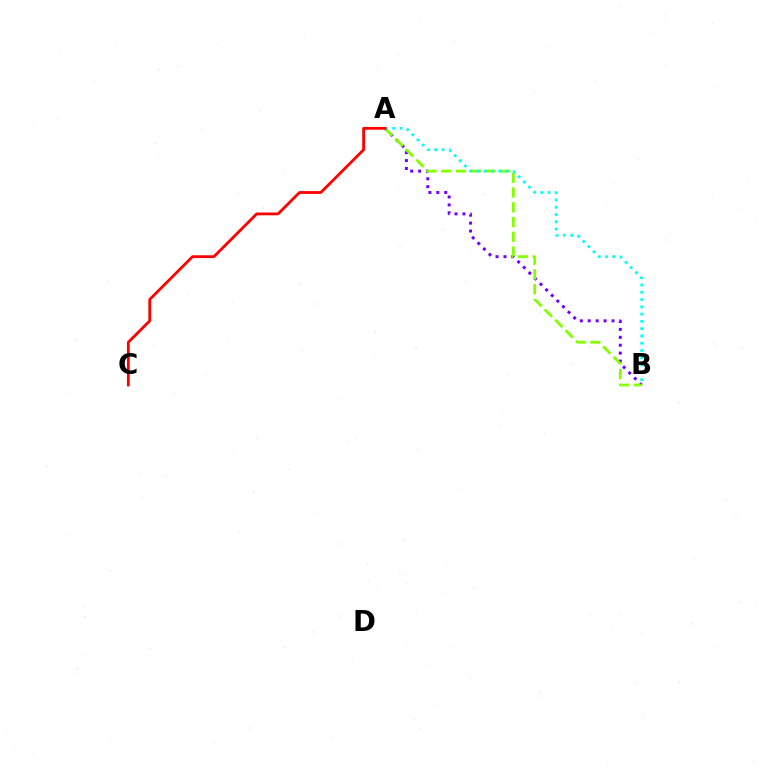{('A', 'B'): [{'color': '#7200ff', 'line_style': 'dotted', 'thickness': 2.15}, {'color': '#84ff00', 'line_style': 'dashed', 'thickness': 2.0}, {'color': '#00fff6', 'line_style': 'dotted', 'thickness': 1.98}], ('A', 'C'): [{'color': '#ff0000', 'line_style': 'solid', 'thickness': 2.01}]}